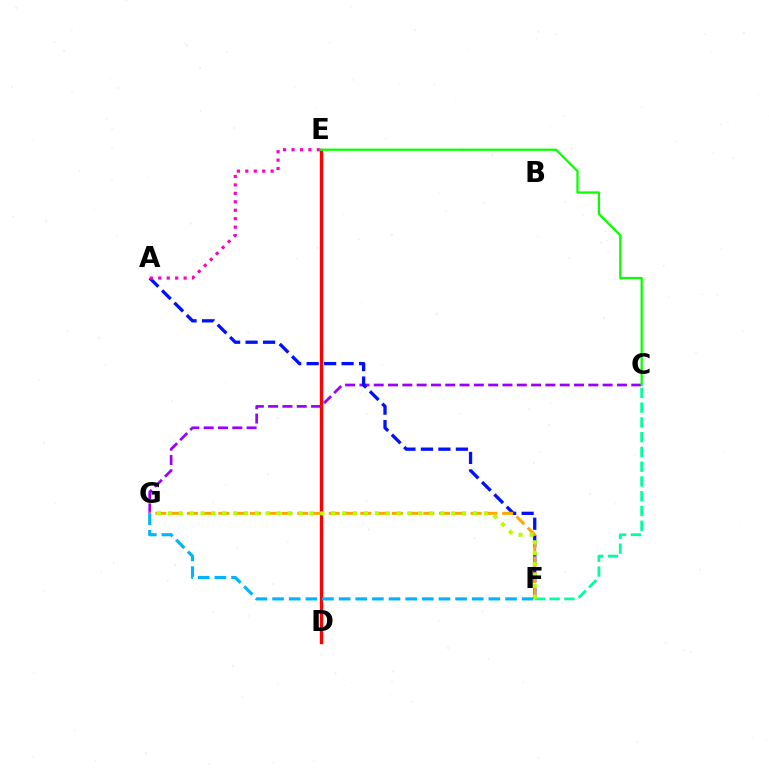{('C', 'G'): [{'color': '#9b00ff', 'line_style': 'dashed', 'thickness': 1.94}], ('A', 'F'): [{'color': '#0010ff', 'line_style': 'dashed', 'thickness': 2.37}], ('D', 'E'): [{'color': '#ff0000', 'line_style': 'solid', 'thickness': 2.39}], ('C', 'F'): [{'color': '#00ff9d', 'line_style': 'dashed', 'thickness': 2.01}], ('F', 'G'): [{'color': '#ffa500', 'line_style': 'dashed', 'thickness': 2.14}, {'color': '#b3ff00', 'line_style': 'dotted', 'thickness': 2.96}, {'color': '#00b5ff', 'line_style': 'dashed', 'thickness': 2.26}], ('A', 'E'): [{'color': '#ff00bd', 'line_style': 'dotted', 'thickness': 2.3}], ('C', 'E'): [{'color': '#08ff00', 'line_style': 'solid', 'thickness': 1.63}]}